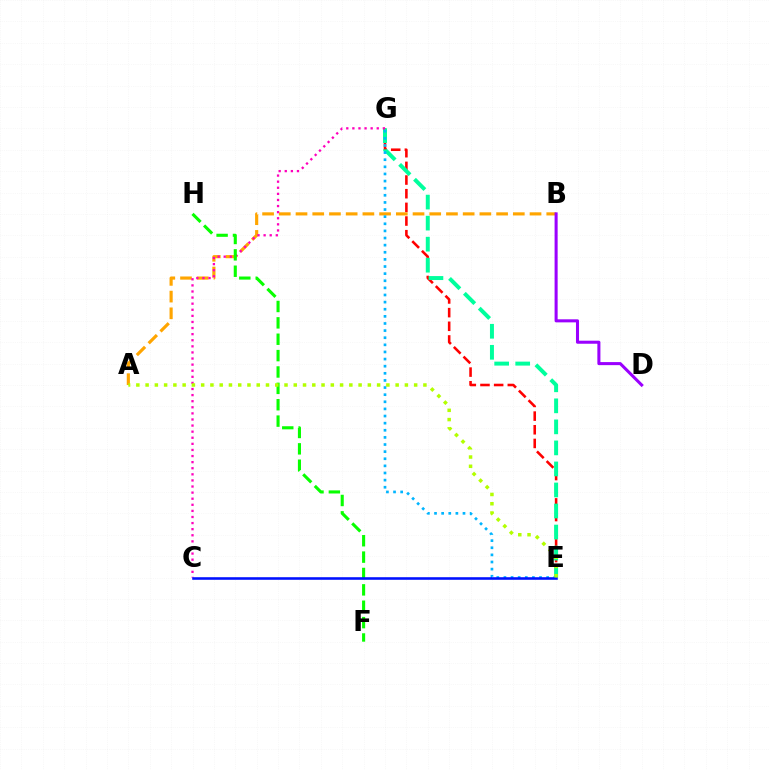{('A', 'B'): [{'color': '#ffa500', 'line_style': 'dashed', 'thickness': 2.27}], ('E', 'G'): [{'color': '#ff0000', 'line_style': 'dashed', 'thickness': 1.86}, {'color': '#00ff9d', 'line_style': 'dashed', 'thickness': 2.86}, {'color': '#00b5ff', 'line_style': 'dotted', 'thickness': 1.93}], ('C', 'G'): [{'color': '#ff00bd', 'line_style': 'dotted', 'thickness': 1.66}], ('F', 'H'): [{'color': '#08ff00', 'line_style': 'dashed', 'thickness': 2.22}], ('C', 'E'): [{'color': '#0010ff', 'line_style': 'solid', 'thickness': 1.86}], ('B', 'D'): [{'color': '#9b00ff', 'line_style': 'solid', 'thickness': 2.2}], ('A', 'E'): [{'color': '#b3ff00', 'line_style': 'dotted', 'thickness': 2.52}]}